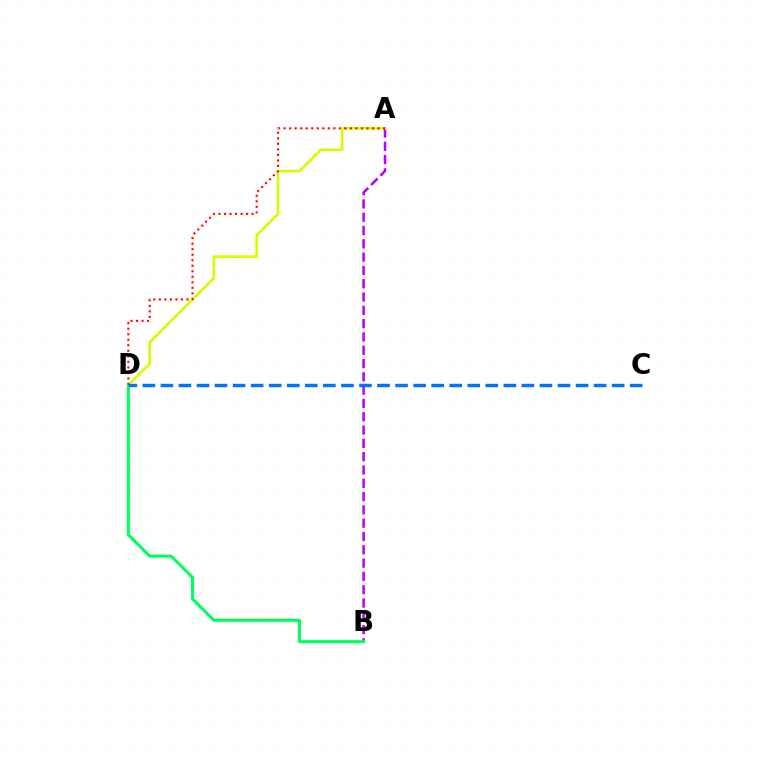{('A', 'B'): [{'color': '#b900ff', 'line_style': 'dashed', 'thickness': 1.81}], ('B', 'D'): [{'color': '#00ff5c', 'line_style': 'solid', 'thickness': 2.19}], ('A', 'D'): [{'color': '#d1ff00', 'line_style': 'solid', 'thickness': 1.87}, {'color': '#ff0000', 'line_style': 'dotted', 'thickness': 1.5}], ('C', 'D'): [{'color': '#0074ff', 'line_style': 'dashed', 'thickness': 2.45}]}